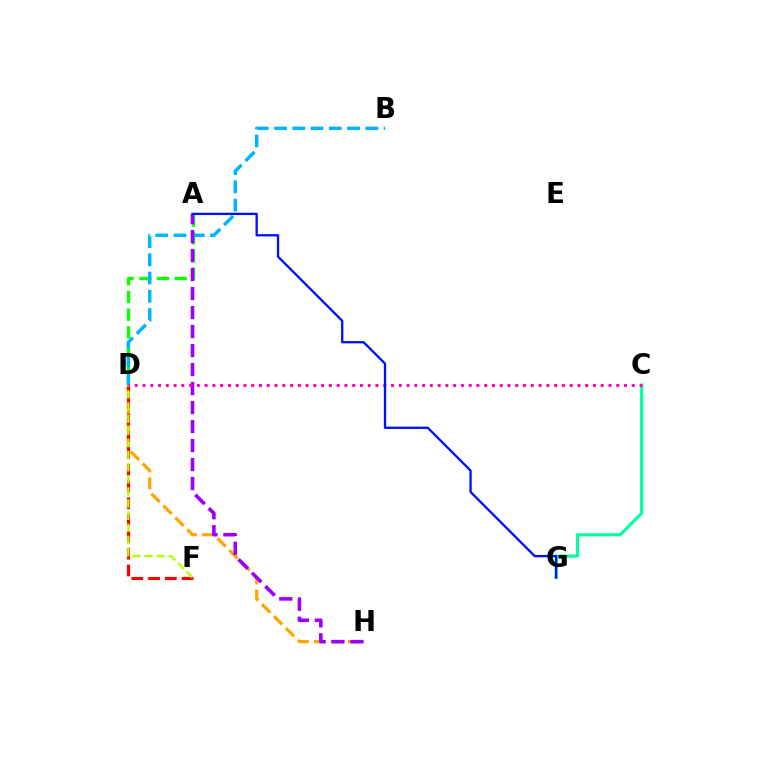{('A', 'D'): [{'color': '#08ff00', 'line_style': 'dashed', 'thickness': 2.4}], ('D', 'H'): [{'color': '#ffa500', 'line_style': 'dashed', 'thickness': 2.29}], ('D', 'F'): [{'color': '#ff0000', 'line_style': 'dashed', 'thickness': 2.28}, {'color': '#b3ff00', 'line_style': 'dashed', 'thickness': 1.65}], ('B', 'D'): [{'color': '#00b5ff', 'line_style': 'dashed', 'thickness': 2.48}], ('A', 'H'): [{'color': '#9b00ff', 'line_style': 'dashed', 'thickness': 2.58}], ('C', 'G'): [{'color': '#00ff9d', 'line_style': 'solid', 'thickness': 2.23}], ('C', 'D'): [{'color': '#ff00bd', 'line_style': 'dotted', 'thickness': 2.11}], ('A', 'G'): [{'color': '#0010ff', 'line_style': 'solid', 'thickness': 1.67}]}